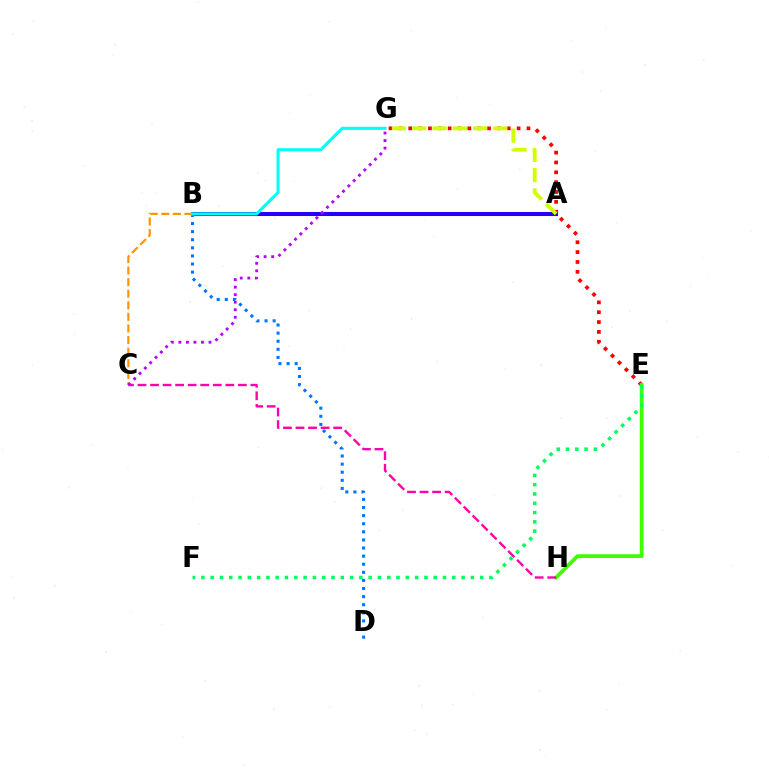{('E', 'G'): [{'color': '#ff0000', 'line_style': 'dotted', 'thickness': 2.68}], ('A', 'B'): [{'color': '#2500ff', 'line_style': 'solid', 'thickness': 2.92}], ('E', 'H'): [{'color': '#3dff00', 'line_style': 'solid', 'thickness': 2.71}], ('A', 'G'): [{'color': '#d1ff00', 'line_style': 'dashed', 'thickness': 2.76}], ('B', 'D'): [{'color': '#0074ff', 'line_style': 'dotted', 'thickness': 2.2}], ('C', 'H'): [{'color': '#ff00ac', 'line_style': 'dashed', 'thickness': 1.7}], ('B', 'C'): [{'color': '#ff9400', 'line_style': 'dashed', 'thickness': 1.57}], ('B', 'G'): [{'color': '#00fff6', 'line_style': 'solid', 'thickness': 2.2}], ('E', 'F'): [{'color': '#00ff5c', 'line_style': 'dotted', 'thickness': 2.53}], ('C', 'G'): [{'color': '#b900ff', 'line_style': 'dotted', 'thickness': 2.05}]}